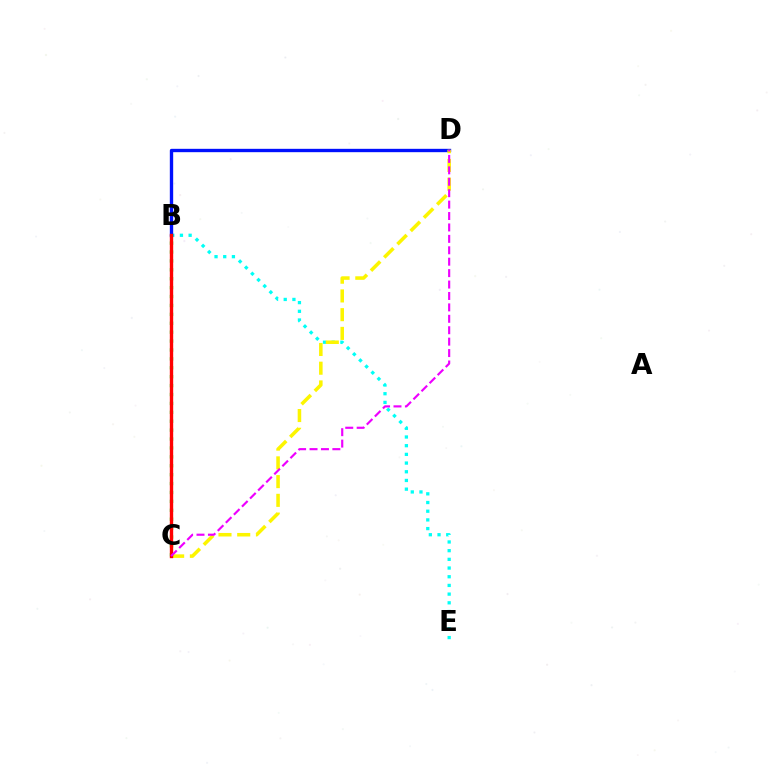{('B', 'E'): [{'color': '#00fff6', 'line_style': 'dotted', 'thickness': 2.36}], ('B', 'C'): [{'color': '#08ff00', 'line_style': 'dotted', 'thickness': 2.42}, {'color': '#ff0000', 'line_style': 'solid', 'thickness': 2.42}], ('B', 'D'): [{'color': '#0010ff', 'line_style': 'solid', 'thickness': 2.41}], ('C', 'D'): [{'color': '#fcf500', 'line_style': 'dashed', 'thickness': 2.54}, {'color': '#ee00ff', 'line_style': 'dashed', 'thickness': 1.55}]}